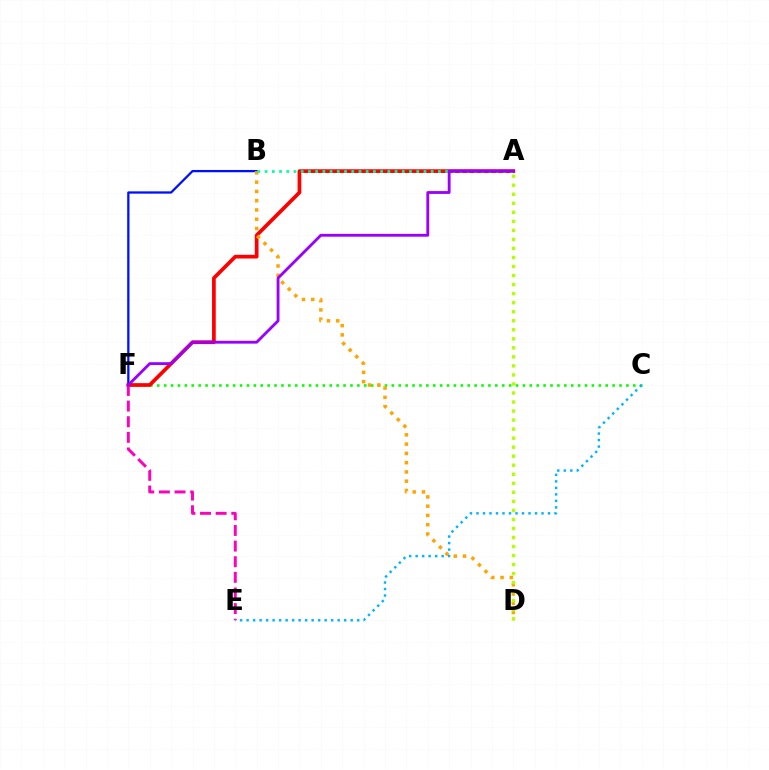{('B', 'F'): [{'color': '#0010ff', 'line_style': 'solid', 'thickness': 1.64}], ('C', 'F'): [{'color': '#08ff00', 'line_style': 'dotted', 'thickness': 1.87}], ('A', 'F'): [{'color': '#ff0000', 'line_style': 'solid', 'thickness': 2.67}, {'color': '#9b00ff', 'line_style': 'solid', 'thickness': 2.04}], ('B', 'D'): [{'color': '#ffa500', 'line_style': 'dotted', 'thickness': 2.52}], ('A', 'B'): [{'color': '#00ff9d', 'line_style': 'dotted', 'thickness': 1.96}], ('E', 'F'): [{'color': '#ff00bd', 'line_style': 'dashed', 'thickness': 2.12}], ('A', 'D'): [{'color': '#b3ff00', 'line_style': 'dotted', 'thickness': 2.45}], ('C', 'E'): [{'color': '#00b5ff', 'line_style': 'dotted', 'thickness': 1.77}]}